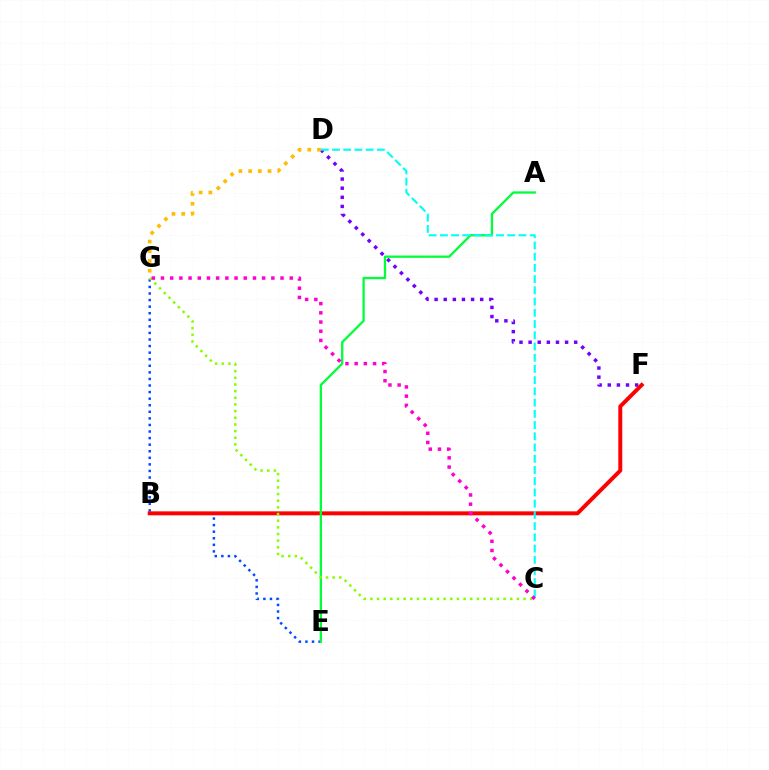{('E', 'G'): [{'color': '#004bff', 'line_style': 'dotted', 'thickness': 1.79}], ('D', 'F'): [{'color': '#7200ff', 'line_style': 'dotted', 'thickness': 2.48}], ('D', 'G'): [{'color': '#ffbd00', 'line_style': 'dotted', 'thickness': 2.64}], ('B', 'F'): [{'color': '#ff0000', 'line_style': 'solid', 'thickness': 2.85}], ('A', 'E'): [{'color': '#00ff39', 'line_style': 'solid', 'thickness': 1.65}], ('C', 'D'): [{'color': '#00fff6', 'line_style': 'dashed', 'thickness': 1.52}], ('C', 'G'): [{'color': '#84ff00', 'line_style': 'dotted', 'thickness': 1.81}, {'color': '#ff00cf', 'line_style': 'dotted', 'thickness': 2.5}]}